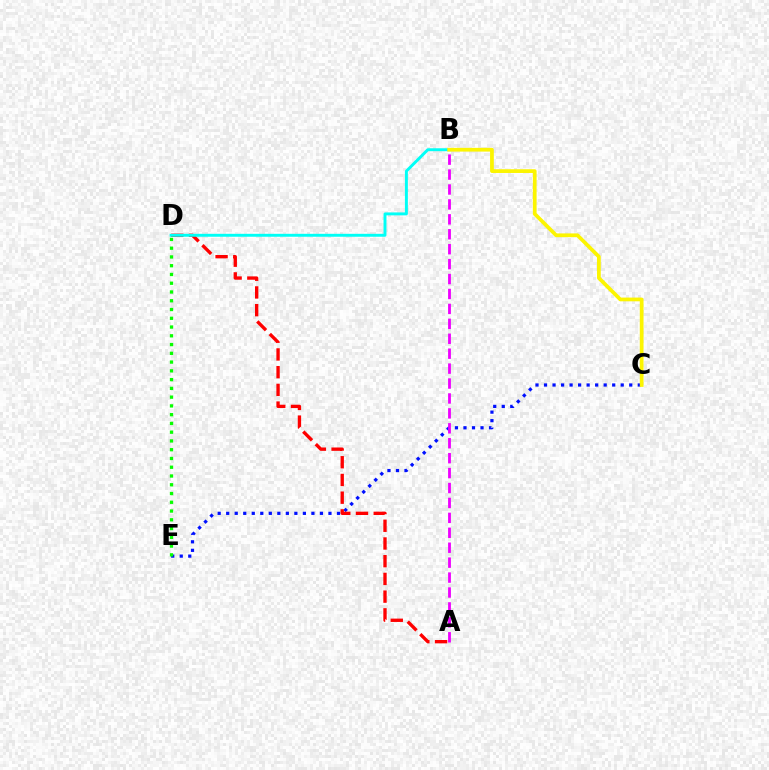{('C', 'E'): [{'color': '#0010ff', 'line_style': 'dotted', 'thickness': 2.32}], ('A', 'D'): [{'color': '#ff0000', 'line_style': 'dashed', 'thickness': 2.41}], ('B', 'D'): [{'color': '#00fff6', 'line_style': 'solid', 'thickness': 2.11}], ('B', 'C'): [{'color': '#fcf500', 'line_style': 'solid', 'thickness': 2.69}], ('A', 'B'): [{'color': '#ee00ff', 'line_style': 'dashed', 'thickness': 2.03}], ('D', 'E'): [{'color': '#08ff00', 'line_style': 'dotted', 'thickness': 2.38}]}